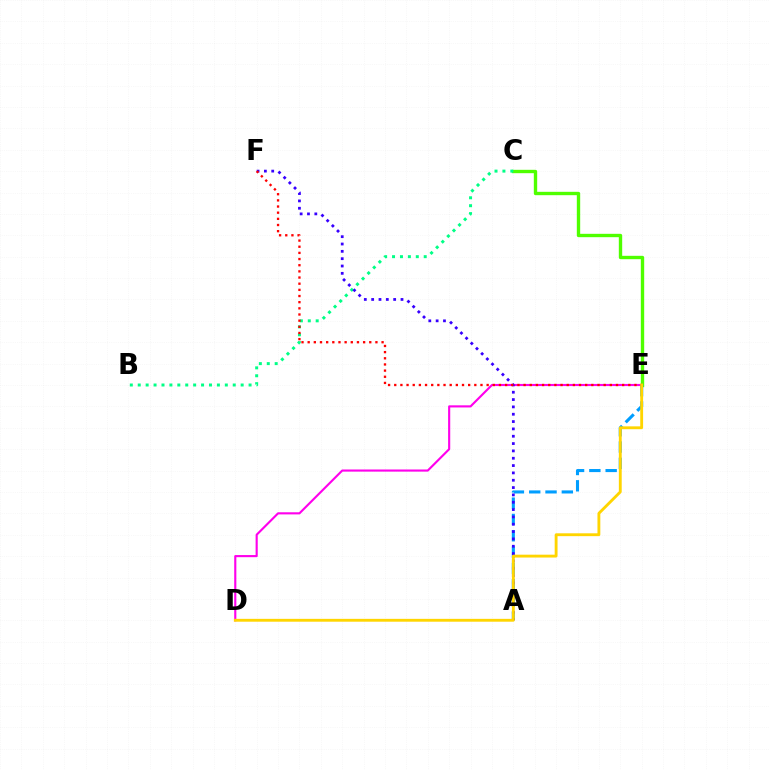{('C', 'E'): [{'color': '#4fff00', 'line_style': 'solid', 'thickness': 2.42}], ('D', 'E'): [{'color': '#ff00ed', 'line_style': 'solid', 'thickness': 1.53}, {'color': '#ffd500', 'line_style': 'solid', 'thickness': 2.05}], ('B', 'C'): [{'color': '#00ff86', 'line_style': 'dotted', 'thickness': 2.15}], ('A', 'E'): [{'color': '#009eff', 'line_style': 'dashed', 'thickness': 2.22}], ('A', 'F'): [{'color': '#3700ff', 'line_style': 'dotted', 'thickness': 1.99}], ('E', 'F'): [{'color': '#ff0000', 'line_style': 'dotted', 'thickness': 1.67}]}